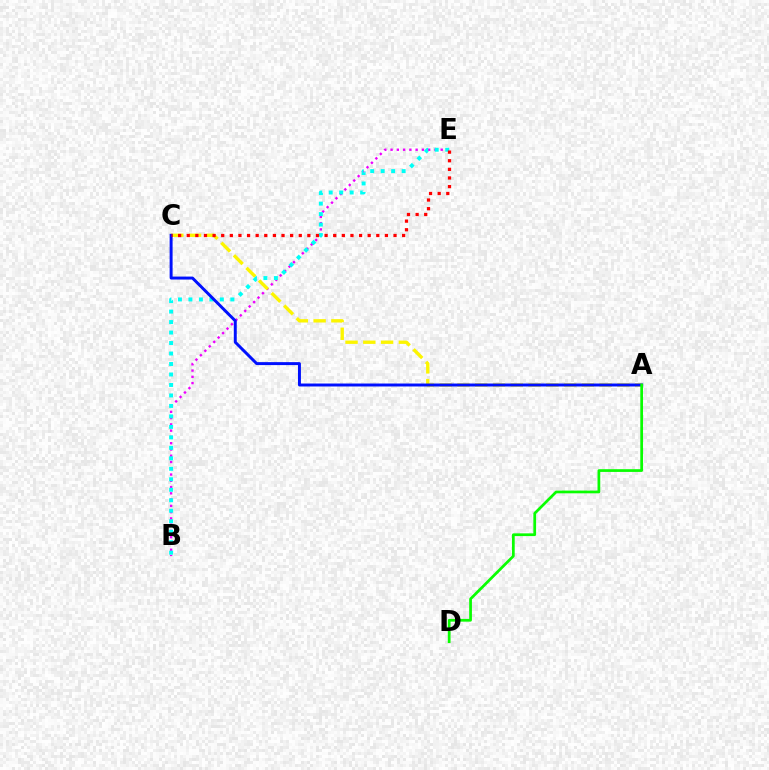{('B', 'E'): [{'color': '#ee00ff', 'line_style': 'dotted', 'thickness': 1.7}, {'color': '#00fff6', 'line_style': 'dotted', 'thickness': 2.85}], ('A', 'C'): [{'color': '#fcf500', 'line_style': 'dashed', 'thickness': 2.41}, {'color': '#0010ff', 'line_style': 'solid', 'thickness': 2.13}], ('C', 'E'): [{'color': '#ff0000', 'line_style': 'dotted', 'thickness': 2.34}], ('A', 'D'): [{'color': '#08ff00', 'line_style': 'solid', 'thickness': 1.97}]}